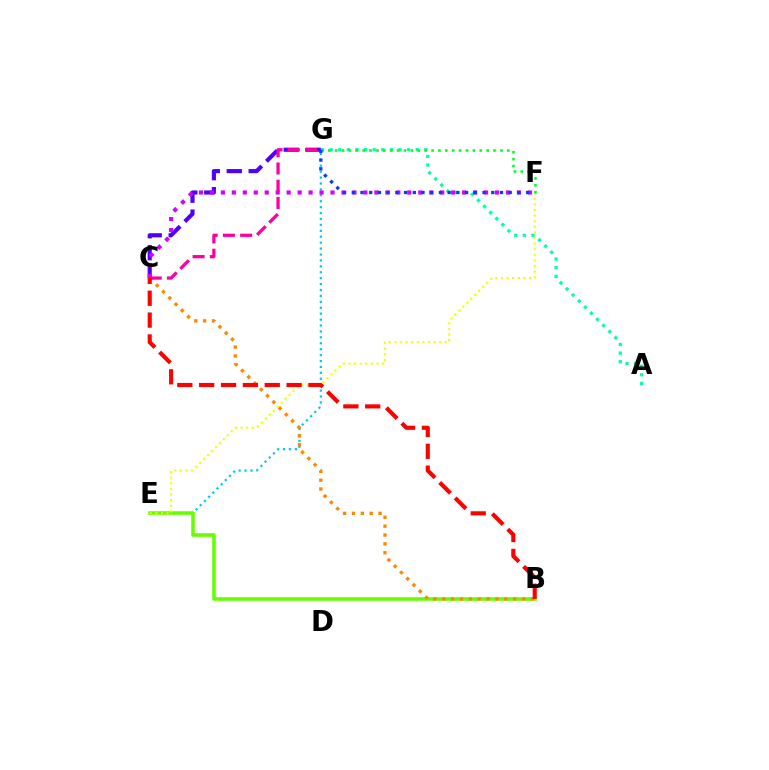{('A', 'G'): [{'color': '#00ffaf', 'line_style': 'dotted', 'thickness': 2.34}], ('C', 'G'): [{'color': '#4f00ff', 'line_style': 'dashed', 'thickness': 2.98}, {'color': '#ff00a0', 'line_style': 'dashed', 'thickness': 2.34}], ('E', 'G'): [{'color': '#00c7ff', 'line_style': 'dotted', 'thickness': 1.61}], ('B', 'E'): [{'color': '#66ff00', 'line_style': 'solid', 'thickness': 2.56}], ('B', 'C'): [{'color': '#ff8800', 'line_style': 'dotted', 'thickness': 2.41}, {'color': '#ff0000', 'line_style': 'dashed', 'thickness': 2.97}], ('C', 'F'): [{'color': '#d600ff', 'line_style': 'dotted', 'thickness': 2.98}], ('E', 'F'): [{'color': '#eeff00', 'line_style': 'dotted', 'thickness': 1.52}], ('F', 'G'): [{'color': '#00ff27', 'line_style': 'dotted', 'thickness': 1.87}, {'color': '#003fff', 'line_style': 'dotted', 'thickness': 2.37}]}